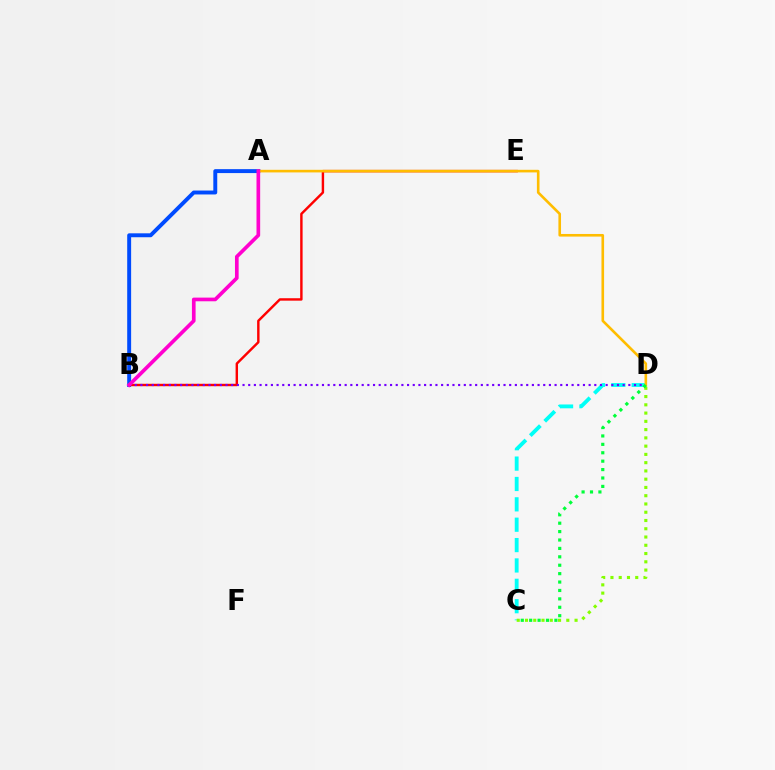{('A', 'B'): [{'color': '#004bff', 'line_style': 'solid', 'thickness': 2.82}, {'color': '#ff00cf', 'line_style': 'solid', 'thickness': 2.64}], ('C', 'D'): [{'color': '#00fff6', 'line_style': 'dashed', 'thickness': 2.77}, {'color': '#84ff00', 'line_style': 'dotted', 'thickness': 2.24}, {'color': '#00ff39', 'line_style': 'dotted', 'thickness': 2.28}], ('B', 'E'): [{'color': '#ff0000', 'line_style': 'solid', 'thickness': 1.75}], ('B', 'D'): [{'color': '#7200ff', 'line_style': 'dotted', 'thickness': 1.54}], ('A', 'D'): [{'color': '#ffbd00', 'line_style': 'solid', 'thickness': 1.88}]}